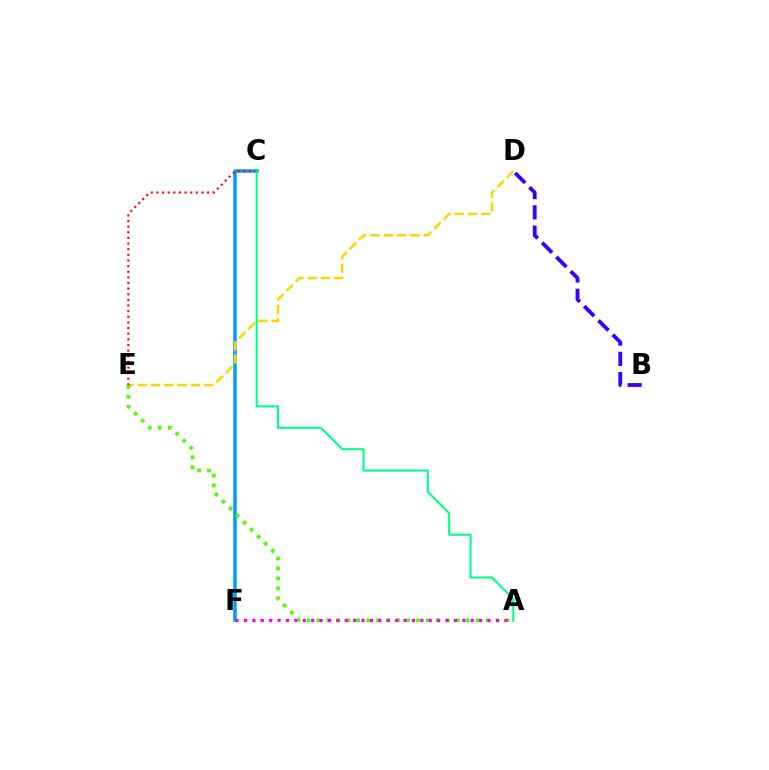{('C', 'F'): [{'color': '#009eff', 'line_style': 'solid', 'thickness': 2.54}], ('D', 'E'): [{'color': '#ffd500', 'line_style': 'dashed', 'thickness': 1.81}], ('A', 'E'): [{'color': '#4fff00', 'line_style': 'dotted', 'thickness': 2.7}], ('B', 'D'): [{'color': '#3700ff', 'line_style': 'dashed', 'thickness': 2.75}], ('C', 'E'): [{'color': '#ff0000', 'line_style': 'dotted', 'thickness': 1.53}], ('A', 'F'): [{'color': '#ff00ed', 'line_style': 'dotted', 'thickness': 2.28}], ('A', 'C'): [{'color': '#00ff86', 'line_style': 'solid', 'thickness': 1.5}]}